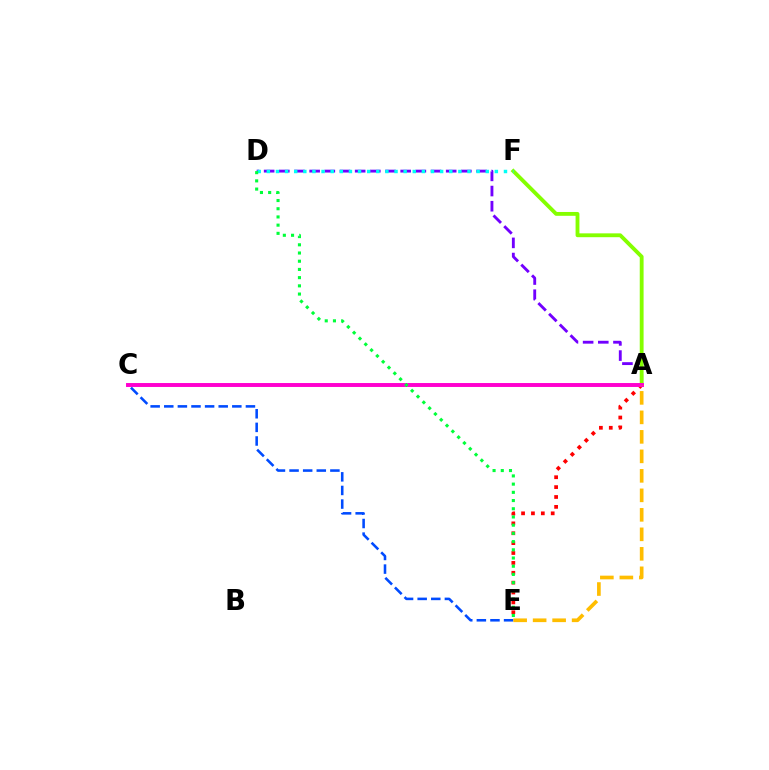{('A', 'D'): [{'color': '#7200ff', 'line_style': 'dashed', 'thickness': 2.06}], ('C', 'E'): [{'color': '#004bff', 'line_style': 'dashed', 'thickness': 1.85}], ('A', 'E'): [{'color': '#ff0000', 'line_style': 'dotted', 'thickness': 2.68}, {'color': '#ffbd00', 'line_style': 'dashed', 'thickness': 2.65}], ('A', 'F'): [{'color': '#84ff00', 'line_style': 'solid', 'thickness': 2.77}], ('D', 'F'): [{'color': '#00fff6', 'line_style': 'dotted', 'thickness': 2.48}], ('A', 'C'): [{'color': '#ff00cf', 'line_style': 'solid', 'thickness': 2.83}], ('D', 'E'): [{'color': '#00ff39', 'line_style': 'dotted', 'thickness': 2.23}]}